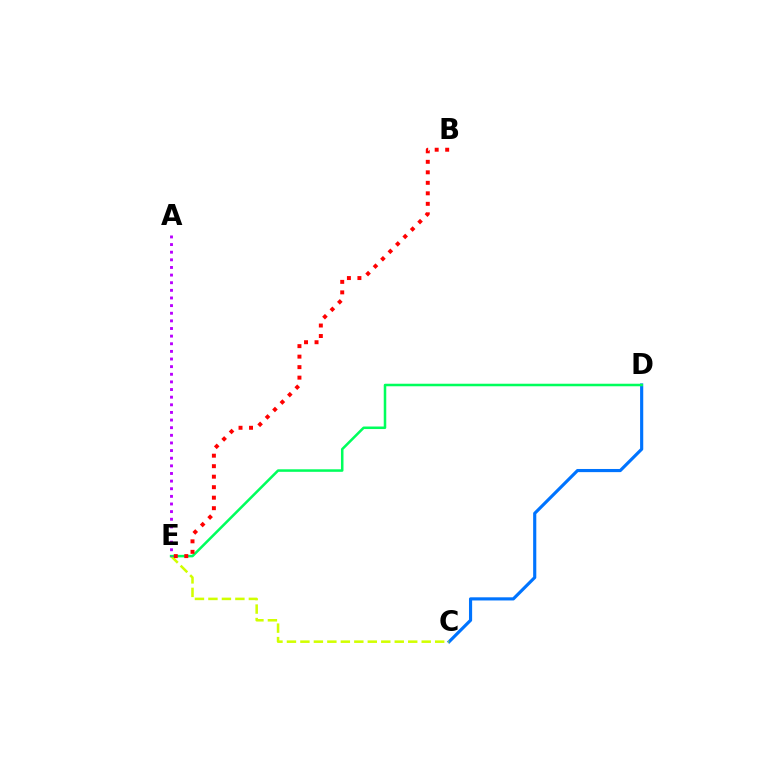{('C', 'D'): [{'color': '#0074ff', 'line_style': 'solid', 'thickness': 2.27}], ('C', 'E'): [{'color': '#d1ff00', 'line_style': 'dashed', 'thickness': 1.83}], ('D', 'E'): [{'color': '#00ff5c', 'line_style': 'solid', 'thickness': 1.82}], ('B', 'E'): [{'color': '#ff0000', 'line_style': 'dotted', 'thickness': 2.85}], ('A', 'E'): [{'color': '#b900ff', 'line_style': 'dotted', 'thickness': 2.07}]}